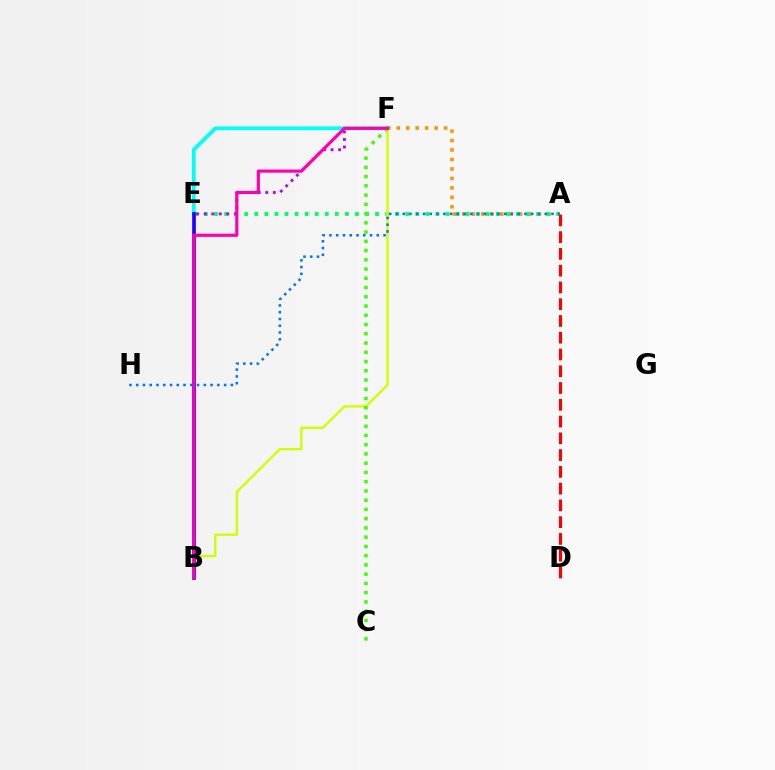{('E', 'F'): [{'color': '#00fff6', 'line_style': 'solid', 'thickness': 2.69}, {'color': '#b900ff', 'line_style': 'dotted', 'thickness': 2.05}], ('A', 'F'): [{'color': '#ff9400', 'line_style': 'dotted', 'thickness': 2.57}], ('A', 'E'): [{'color': '#00ff5c', 'line_style': 'dotted', 'thickness': 2.73}], ('B', 'E'): [{'color': '#2500ff', 'line_style': 'solid', 'thickness': 2.64}], ('B', 'F'): [{'color': '#d1ff00', 'line_style': 'solid', 'thickness': 1.71}, {'color': '#ff00ac', 'line_style': 'solid', 'thickness': 2.29}], ('A', 'D'): [{'color': '#ff0000', 'line_style': 'dashed', 'thickness': 2.28}], ('C', 'F'): [{'color': '#3dff00', 'line_style': 'dotted', 'thickness': 2.51}], ('A', 'H'): [{'color': '#0074ff', 'line_style': 'dotted', 'thickness': 1.84}]}